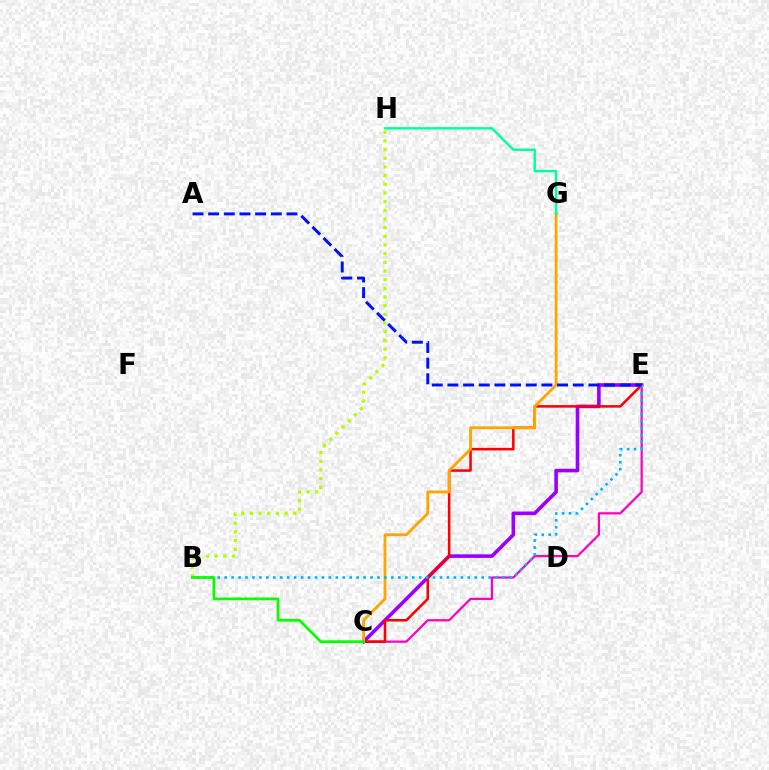{('C', 'E'): [{'color': '#9b00ff', 'line_style': 'solid', 'thickness': 2.6}, {'color': '#ff00bd', 'line_style': 'solid', 'thickness': 1.61}, {'color': '#ff0000', 'line_style': 'solid', 'thickness': 1.83}], ('B', 'H'): [{'color': '#b3ff00', 'line_style': 'dotted', 'thickness': 2.36}], ('C', 'G'): [{'color': '#ffa500', 'line_style': 'solid', 'thickness': 2.03}], ('B', 'E'): [{'color': '#00b5ff', 'line_style': 'dotted', 'thickness': 1.89}], ('B', 'C'): [{'color': '#08ff00', 'line_style': 'solid', 'thickness': 1.97}], ('A', 'E'): [{'color': '#0010ff', 'line_style': 'dashed', 'thickness': 2.13}], ('G', 'H'): [{'color': '#00ff9d', 'line_style': 'solid', 'thickness': 1.72}]}